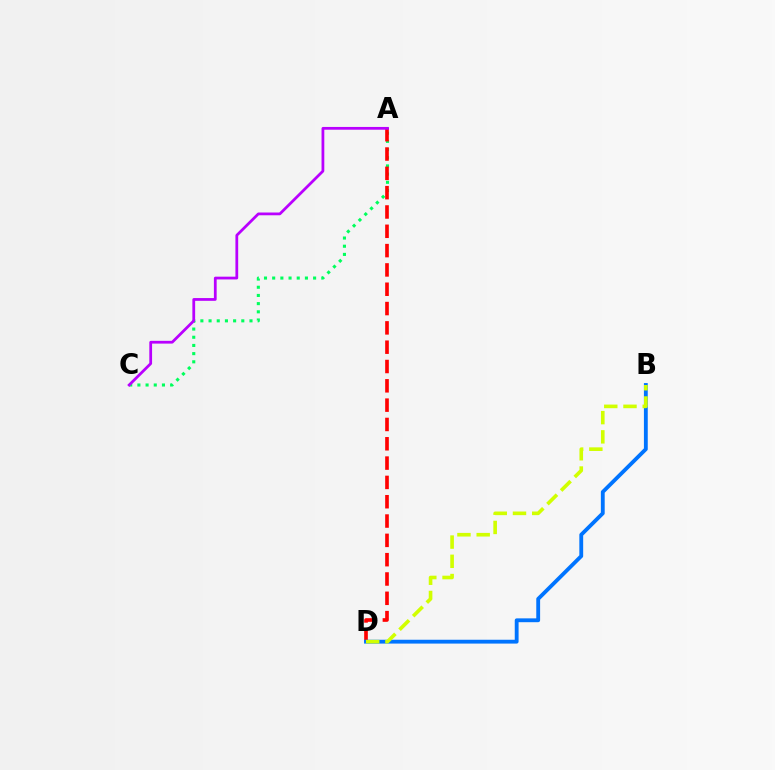{('A', 'C'): [{'color': '#00ff5c', 'line_style': 'dotted', 'thickness': 2.22}, {'color': '#b900ff', 'line_style': 'solid', 'thickness': 1.99}], ('A', 'D'): [{'color': '#ff0000', 'line_style': 'dashed', 'thickness': 2.62}], ('B', 'D'): [{'color': '#0074ff', 'line_style': 'solid', 'thickness': 2.76}, {'color': '#d1ff00', 'line_style': 'dashed', 'thickness': 2.61}]}